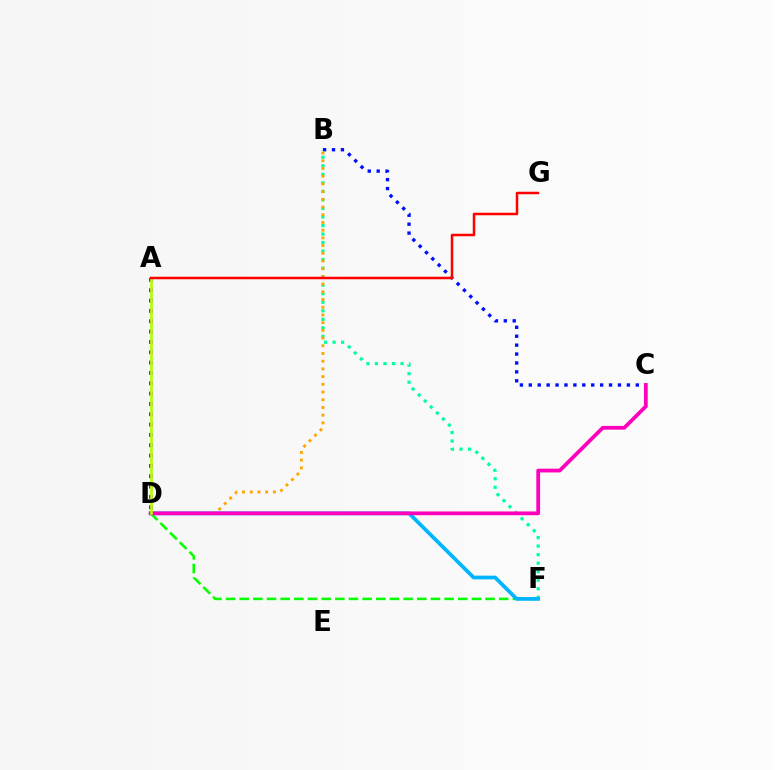{('B', 'F'): [{'color': '#00ff9d', 'line_style': 'dotted', 'thickness': 2.32}], ('B', 'C'): [{'color': '#0010ff', 'line_style': 'dotted', 'thickness': 2.42}], ('D', 'F'): [{'color': '#08ff00', 'line_style': 'dashed', 'thickness': 1.86}, {'color': '#00b5ff', 'line_style': 'solid', 'thickness': 2.68}], ('B', 'D'): [{'color': '#ffa500', 'line_style': 'dotted', 'thickness': 2.09}], ('A', 'D'): [{'color': '#9b00ff', 'line_style': 'dotted', 'thickness': 2.81}, {'color': '#b3ff00', 'line_style': 'solid', 'thickness': 1.93}], ('C', 'D'): [{'color': '#ff00bd', 'line_style': 'solid', 'thickness': 2.71}], ('A', 'G'): [{'color': '#ff0000', 'line_style': 'solid', 'thickness': 1.8}]}